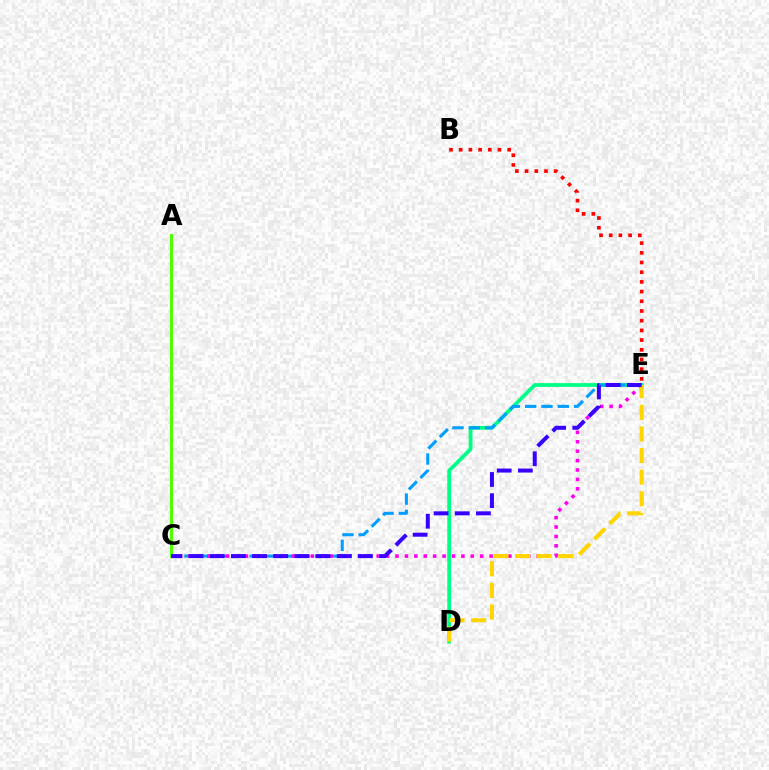{('D', 'E'): [{'color': '#00ff86', 'line_style': 'solid', 'thickness': 2.73}, {'color': '#ffd500', 'line_style': 'dashed', 'thickness': 2.94}], ('C', 'E'): [{'color': '#009eff', 'line_style': 'dashed', 'thickness': 2.22}, {'color': '#ff00ed', 'line_style': 'dotted', 'thickness': 2.56}, {'color': '#3700ff', 'line_style': 'dashed', 'thickness': 2.88}], ('A', 'C'): [{'color': '#4fff00', 'line_style': 'solid', 'thickness': 2.19}], ('B', 'E'): [{'color': '#ff0000', 'line_style': 'dotted', 'thickness': 2.63}]}